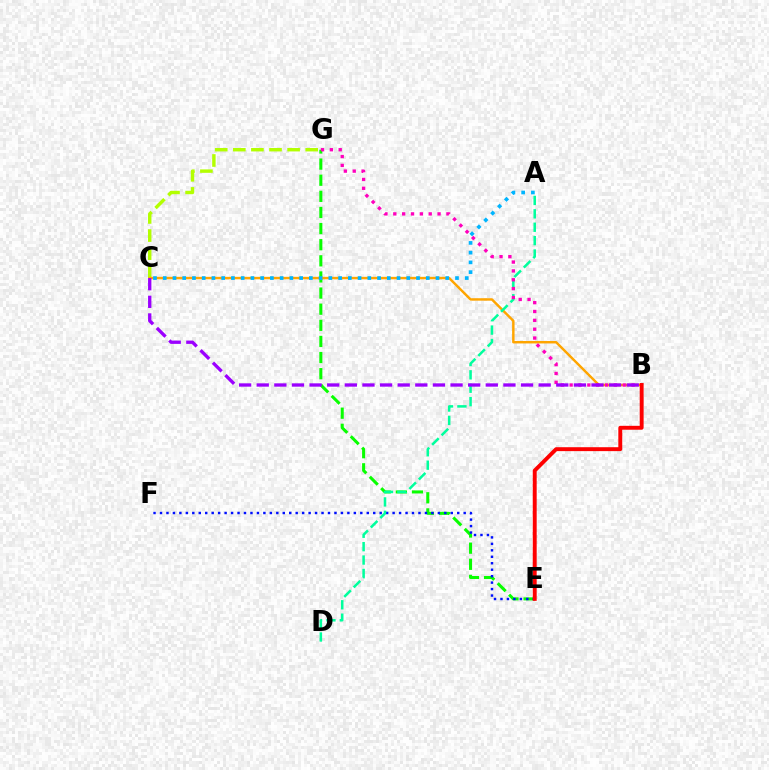{('C', 'G'): [{'color': '#b3ff00', 'line_style': 'dashed', 'thickness': 2.46}], ('E', 'G'): [{'color': '#08ff00', 'line_style': 'dashed', 'thickness': 2.19}], ('E', 'F'): [{'color': '#0010ff', 'line_style': 'dotted', 'thickness': 1.76}], ('B', 'C'): [{'color': '#ffa500', 'line_style': 'solid', 'thickness': 1.76}, {'color': '#9b00ff', 'line_style': 'dashed', 'thickness': 2.39}], ('A', 'C'): [{'color': '#00b5ff', 'line_style': 'dotted', 'thickness': 2.65}], ('A', 'D'): [{'color': '#00ff9d', 'line_style': 'dashed', 'thickness': 1.82}], ('B', 'G'): [{'color': '#ff00bd', 'line_style': 'dotted', 'thickness': 2.41}], ('B', 'E'): [{'color': '#ff0000', 'line_style': 'solid', 'thickness': 2.82}]}